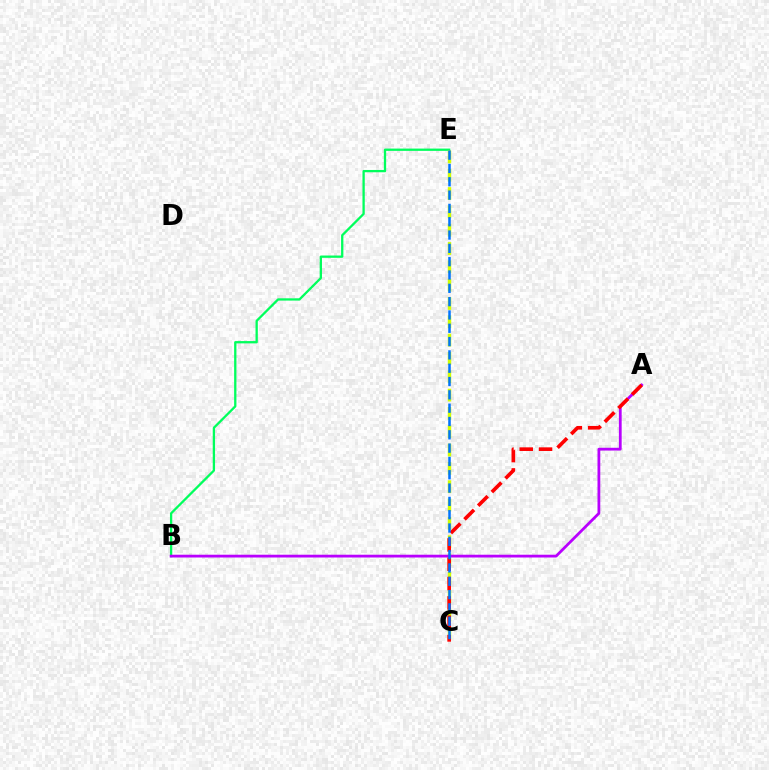{('B', 'E'): [{'color': '#00ff5c', 'line_style': 'solid', 'thickness': 1.66}], ('C', 'E'): [{'color': '#d1ff00', 'line_style': 'dashed', 'thickness': 2.49}, {'color': '#0074ff', 'line_style': 'dashed', 'thickness': 1.81}], ('A', 'B'): [{'color': '#b900ff', 'line_style': 'solid', 'thickness': 2.0}], ('A', 'C'): [{'color': '#ff0000', 'line_style': 'dashed', 'thickness': 2.62}]}